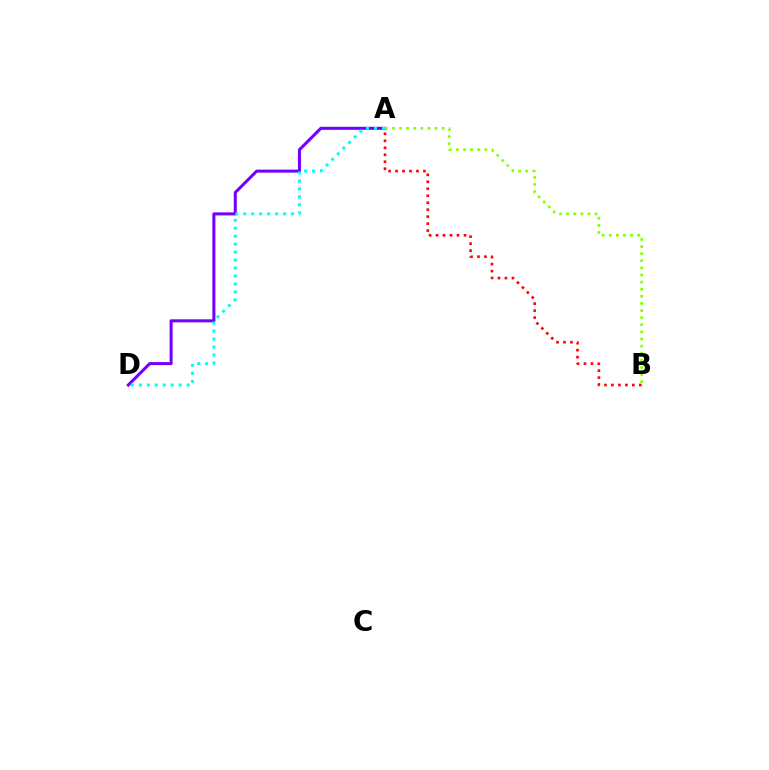{('A', 'D'): [{'color': '#7200ff', 'line_style': 'solid', 'thickness': 2.19}, {'color': '#00fff6', 'line_style': 'dotted', 'thickness': 2.17}], ('A', 'B'): [{'color': '#ff0000', 'line_style': 'dotted', 'thickness': 1.9}, {'color': '#84ff00', 'line_style': 'dotted', 'thickness': 1.93}]}